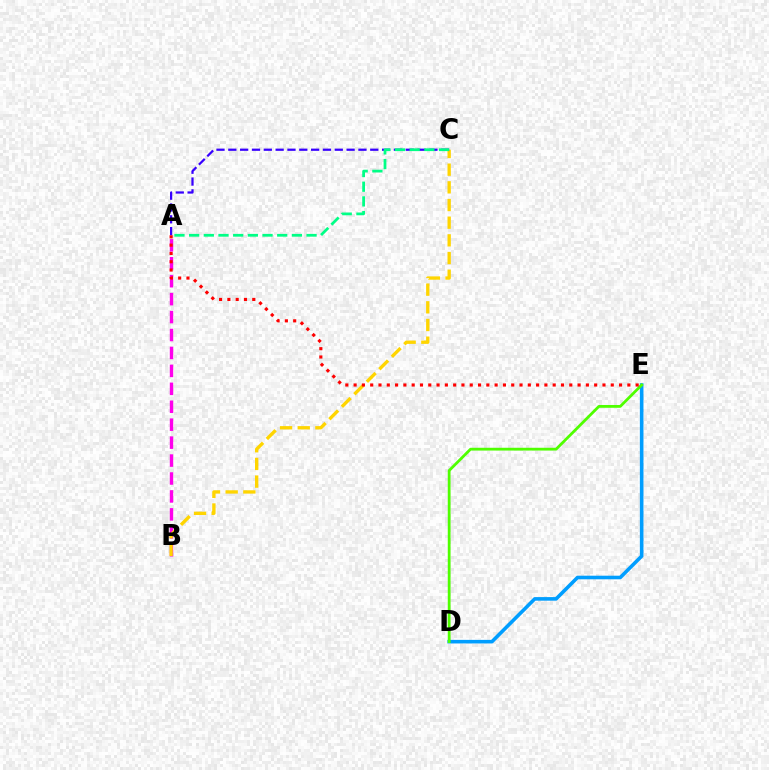{('D', 'E'): [{'color': '#009eff', 'line_style': 'solid', 'thickness': 2.59}, {'color': '#4fff00', 'line_style': 'solid', 'thickness': 2.01}], ('A', 'B'): [{'color': '#ff00ed', 'line_style': 'dashed', 'thickness': 2.44}], ('B', 'C'): [{'color': '#ffd500', 'line_style': 'dashed', 'thickness': 2.4}], ('A', 'C'): [{'color': '#3700ff', 'line_style': 'dashed', 'thickness': 1.61}, {'color': '#00ff86', 'line_style': 'dashed', 'thickness': 1.99}], ('A', 'E'): [{'color': '#ff0000', 'line_style': 'dotted', 'thickness': 2.25}]}